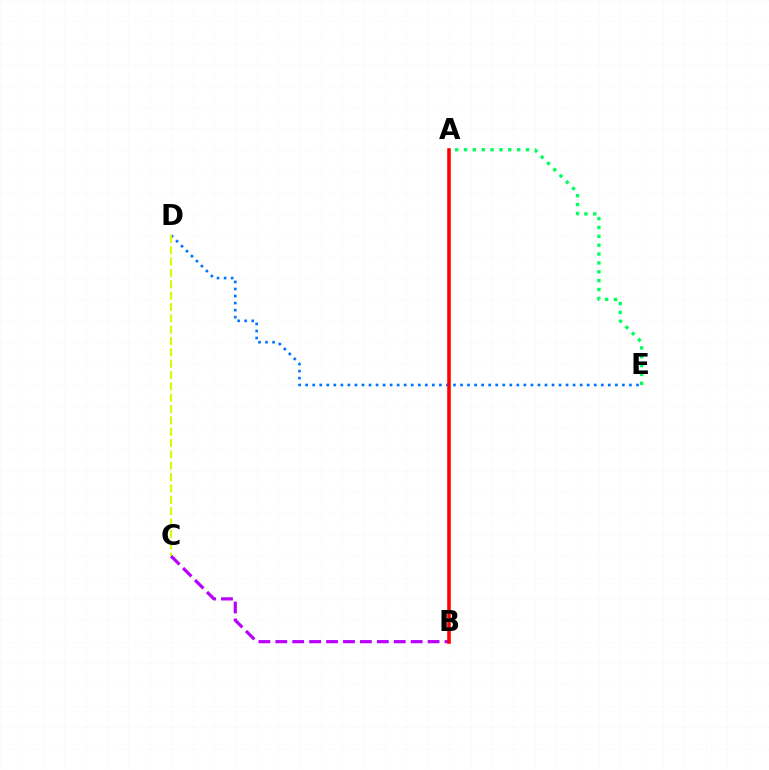{('D', 'E'): [{'color': '#0074ff', 'line_style': 'dotted', 'thickness': 1.91}], ('C', 'D'): [{'color': '#d1ff00', 'line_style': 'dashed', 'thickness': 1.54}], ('B', 'C'): [{'color': '#b900ff', 'line_style': 'dashed', 'thickness': 2.3}], ('A', 'E'): [{'color': '#00ff5c', 'line_style': 'dotted', 'thickness': 2.41}], ('A', 'B'): [{'color': '#ff0000', 'line_style': 'solid', 'thickness': 2.57}]}